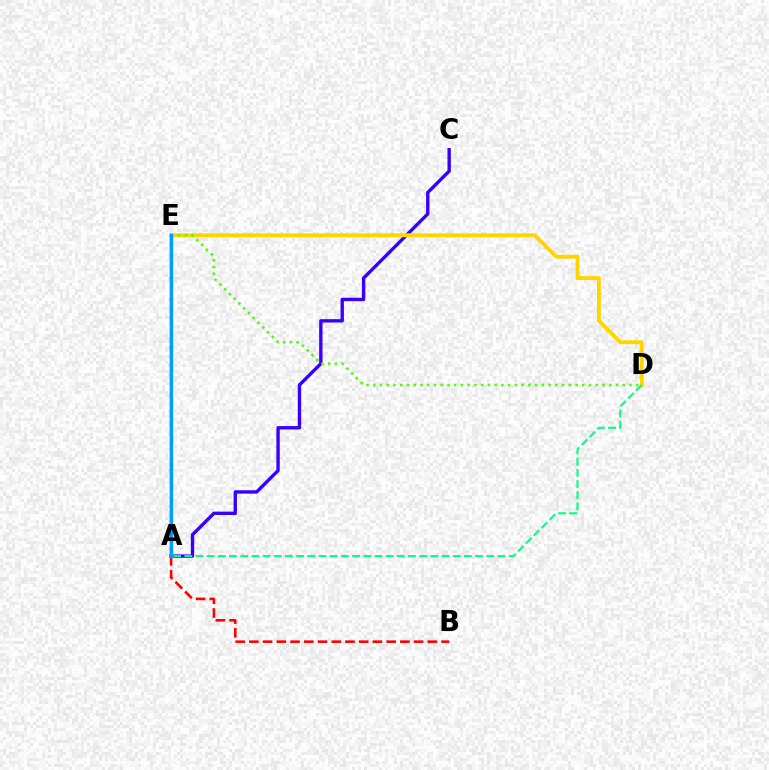{('A', 'E'): [{'color': '#ff00ed', 'line_style': 'solid', 'thickness': 1.77}, {'color': '#009eff', 'line_style': 'solid', 'thickness': 2.4}], ('A', 'B'): [{'color': '#ff0000', 'line_style': 'dashed', 'thickness': 1.86}], ('A', 'C'): [{'color': '#3700ff', 'line_style': 'solid', 'thickness': 2.43}], ('D', 'E'): [{'color': '#ffd500', 'line_style': 'solid', 'thickness': 2.78}, {'color': '#4fff00', 'line_style': 'dotted', 'thickness': 1.83}], ('A', 'D'): [{'color': '#00ff86', 'line_style': 'dashed', 'thickness': 1.52}]}